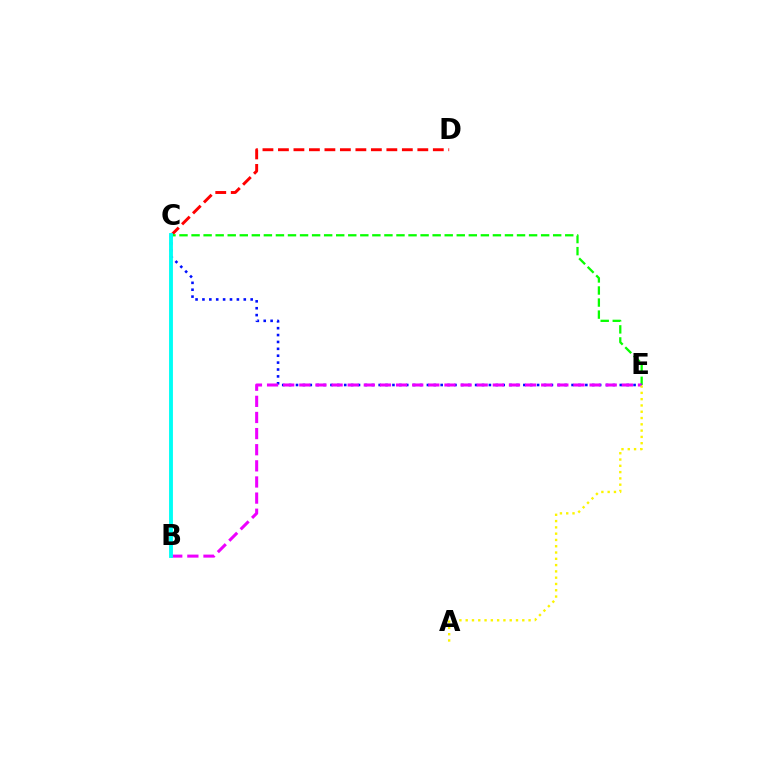{('C', 'D'): [{'color': '#ff0000', 'line_style': 'dashed', 'thickness': 2.1}], ('C', 'E'): [{'color': '#08ff00', 'line_style': 'dashed', 'thickness': 1.64}, {'color': '#0010ff', 'line_style': 'dotted', 'thickness': 1.87}], ('B', 'E'): [{'color': '#ee00ff', 'line_style': 'dashed', 'thickness': 2.19}], ('B', 'C'): [{'color': '#00fff6', 'line_style': 'solid', 'thickness': 2.78}], ('A', 'E'): [{'color': '#fcf500', 'line_style': 'dotted', 'thickness': 1.71}]}